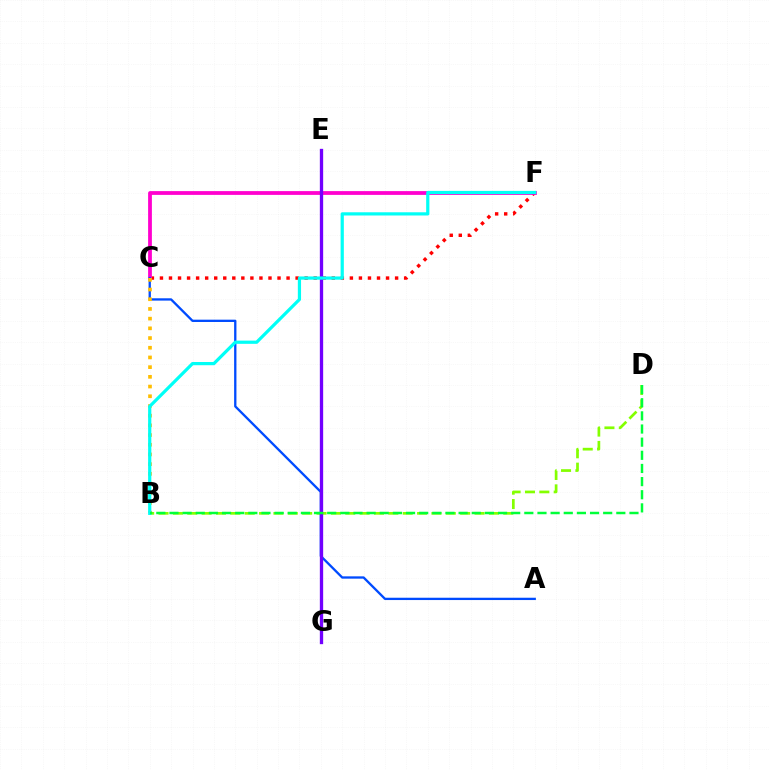{('C', 'F'): [{'color': '#ff0000', 'line_style': 'dotted', 'thickness': 2.46}, {'color': '#ff00cf', 'line_style': 'solid', 'thickness': 2.72}], ('B', 'D'): [{'color': '#84ff00', 'line_style': 'dashed', 'thickness': 1.95}, {'color': '#00ff39', 'line_style': 'dashed', 'thickness': 1.79}], ('A', 'C'): [{'color': '#004bff', 'line_style': 'solid', 'thickness': 1.67}], ('E', 'G'): [{'color': '#7200ff', 'line_style': 'solid', 'thickness': 2.39}], ('B', 'C'): [{'color': '#ffbd00', 'line_style': 'dotted', 'thickness': 2.64}], ('B', 'F'): [{'color': '#00fff6', 'line_style': 'solid', 'thickness': 2.32}]}